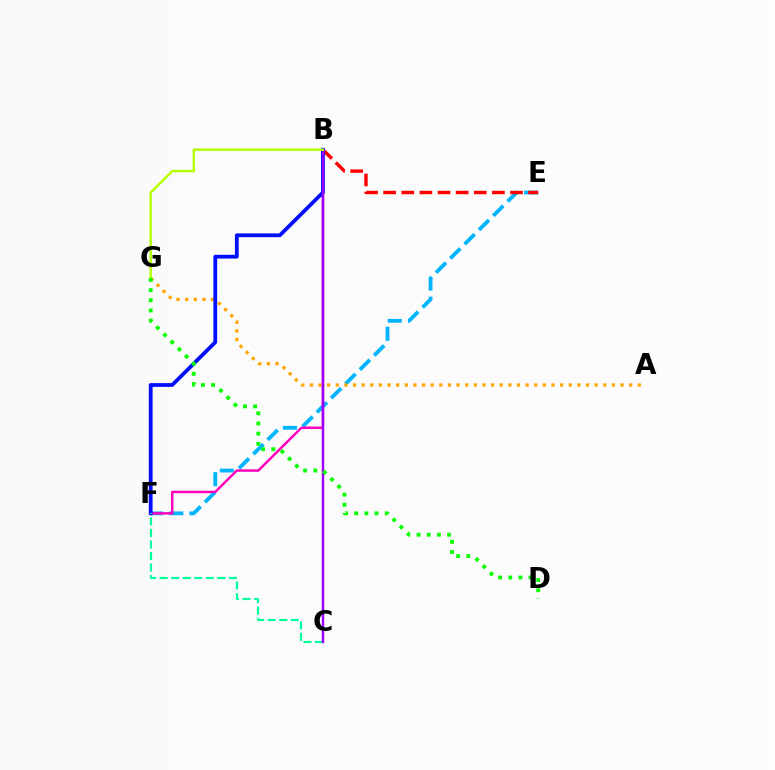{('E', 'F'): [{'color': '#00b5ff', 'line_style': 'dashed', 'thickness': 2.74}], ('A', 'G'): [{'color': '#ffa500', 'line_style': 'dotted', 'thickness': 2.34}], ('B', 'F'): [{'color': '#ff00bd', 'line_style': 'solid', 'thickness': 1.78}, {'color': '#0010ff', 'line_style': 'solid', 'thickness': 2.72}], ('B', 'E'): [{'color': '#ff0000', 'line_style': 'dashed', 'thickness': 2.46}], ('C', 'F'): [{'color': '#00ff9d', 'line_style': 'dashed', 'thickness': 1.57}], ('B', 'C'): [{'color': '#9b00ff', 'line_style': 'solid', 'thickness': 1.74}], ('B', 'G'): [{'color': '#b3ff00', 'line_style': 'solid', 'thickness': 1.73}], ('D', 'G'): [{'color': '#08ff00', 'line_style': 'dotted', 'thickness': 2.76}]}